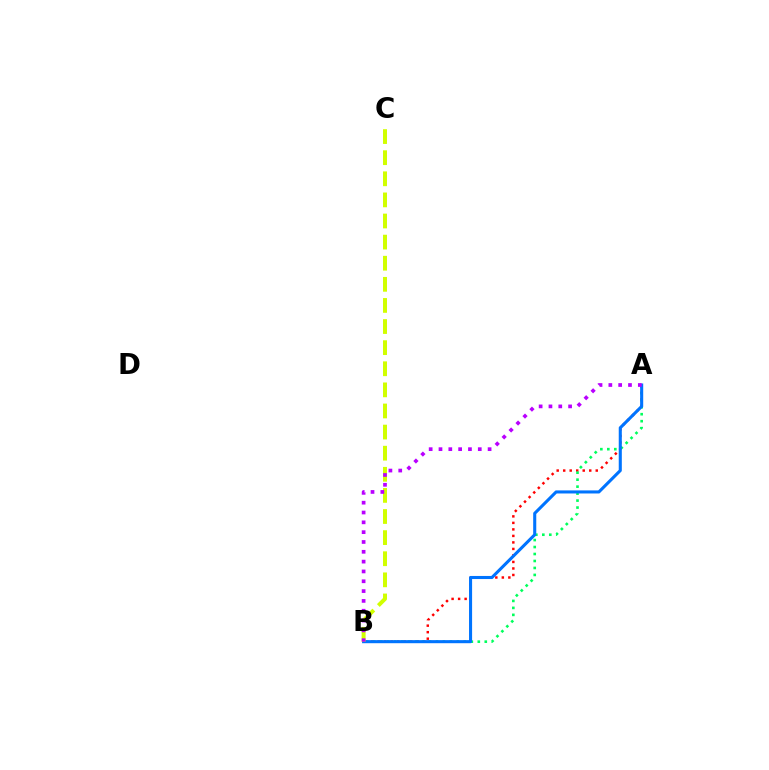{('A', 'B'): [{'color': '#ff0000', 'line_style': 'dotted', 'thickness': 1.77}, {'color': '#00ff5c', 'line_style': 'dotted', 'thickness': 1.89}, {'color': '#0074ff', 'line_style': 'solid', 'thickness': 2.21}, {'color': '#b900ff', 'line_style': 'dotted', 'thickness': 2.67}], ('B', 'C'): [{'color': '#d1ff00', 'line_style': 'dashed', 'thickness': 2.87}]}